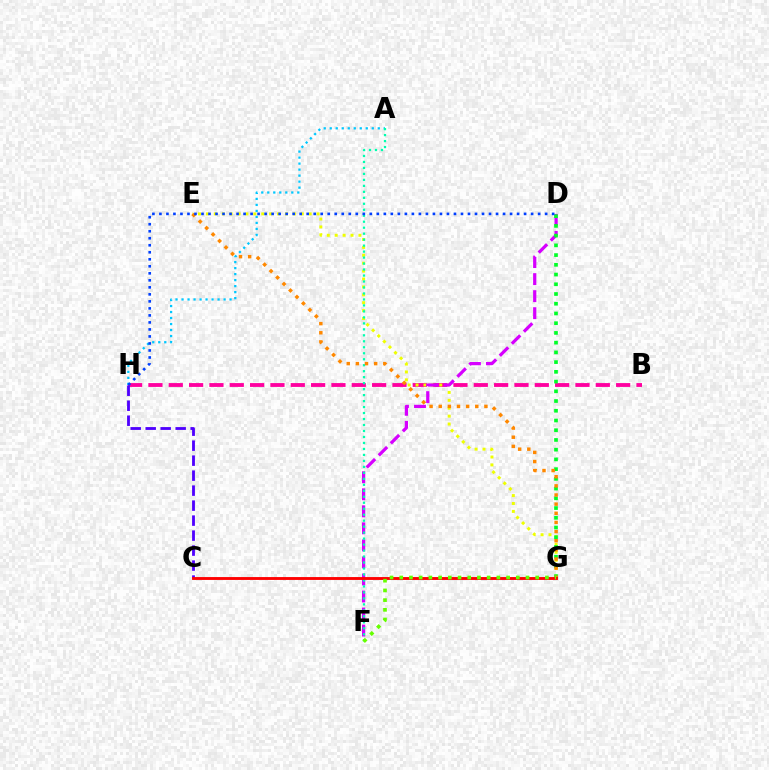{('B', 'H'): [{'color': '#ff00a0', 'line_style': 'dashed', 'thickness': 2.76}], ('E', 'G'): [{'color': '#eeff00', 'line_style': 'dotted', 'thickness': 2.15}, {'color': '#ff8800', 'line_style': 'dotted', 'thickness': 2.48}], ('A', 'H'): [{'color': '#00c7ff', 'line_style': 'dotted', 'thickness': 1.63}], ('D', 'F'): [{'color': '#d600ff', 'line_style': 'dashed', 'thickness': 2.31}], ('A', 'F'): [{'color': '#00ffaf', 'line_style': 'dotted', 'thickness': 1.62}], ('D', 'G'): [{'color': '#00ff27', 'line_style': 'dotted', 'thickness': 2.64}], ('D', 'H'): [{'color': '#003fff', 'line_style': 'dotted', 'thickness': 1.91}], ('C', 'H'): [{'color': '#4f00ff', 'line_style': 'dashed', 'thickness': 2.04}], ('C', 'G'): [{'color': '#ff0000', 'line_style': 'solid', 'thickness': 2.07}], ('F', 'G'): [{'color': '#66ff00', 'line_style': 'dotted', 'thickness': 2.64}]}